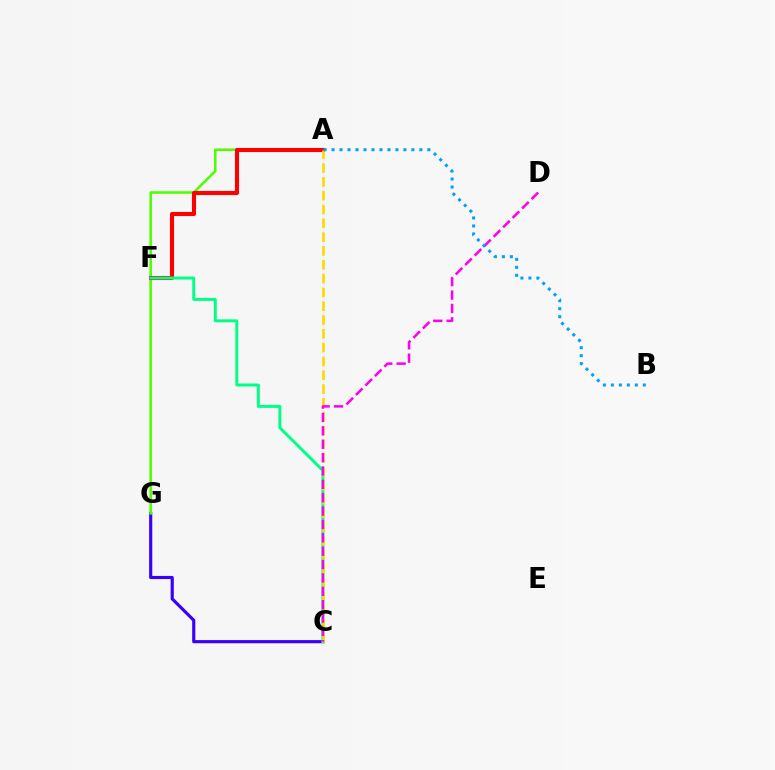{('C', 'G'): [{'color': '#3700ff', 'line_style': 'solid', 'thickness': 2.26}], ('A', 'G'): [{'color': '#4fff00', 'line_style': 'solid', 'thickness': 1.84}], ('A', 'F'): [{'color': '#ff0000', 'line_style': 'solid', 'thickness': 2.94}], ('C', 'F'): [{'color': '#00ff86', 'line_style': 'solid', 'thickness': 2.12}], ('A', 'C'): [{'color': '#ffd500', 'line_style': 'dashed', 'thickness': 1.88}], ('C', 'D'): [{'color': '#ff00ed', 'line_style': 'dashed', 'thickness': 1.82}], ('A', 'B'): [{'color': '#009eff', 'line_style': 'dotted', 'thickness': 2.17}]}